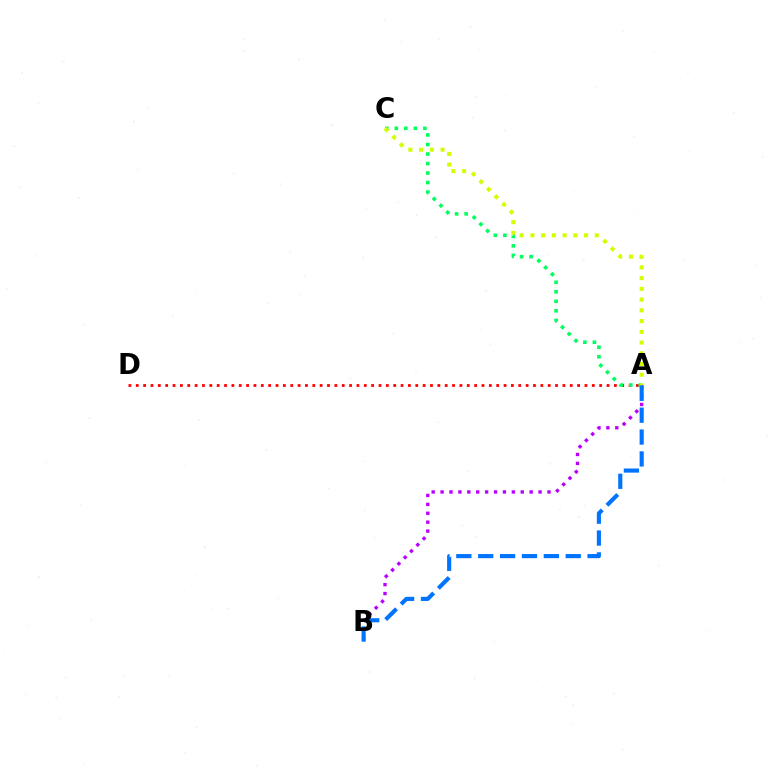{('A', 'D'): [{'color': '#ff0000', 'line_style': 'dotted', 'thickness': 2.0}], ('A', 'B'): [{'color': '#b900ff', 'line_style': 'dotted', 'thickness': 2.42}, {'color': '#0074ff', 'line_style': 'dashed', 'thickness': 2.97}], ('A', 'C'): [{'color': '#00ff5c', 'line_style': 'dotted', 'thickness': 2.59}, {'color': '#d1ff00', 'line_style': 'dotted', 'thickness': 2.92}]}